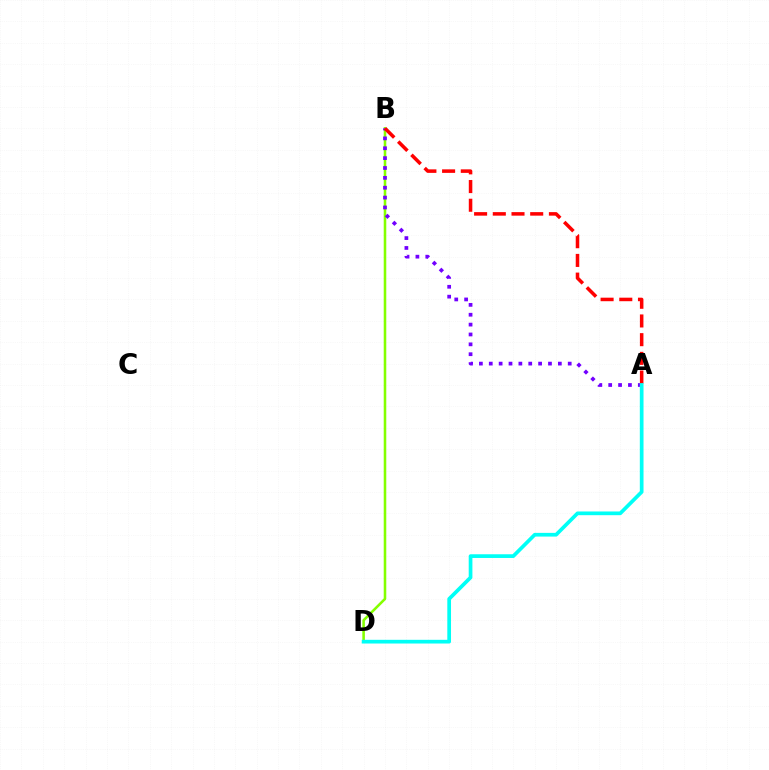{('B', 'D'): [{'color': '#84ff00', 'line_style': 'solid', 'thickness': 1.85}], ('A', 'B'): [{'color': '#7200ff', 'line_style': 'dotted', 'thickness': 2.68}, {'color': '#ff0000', 'line_style': 'dashed', 'thickness': 2.54}], ('A', 'D'): [{'color': '#00fff6', 'line_style': 'solid', 'thickness': 2.67}]}